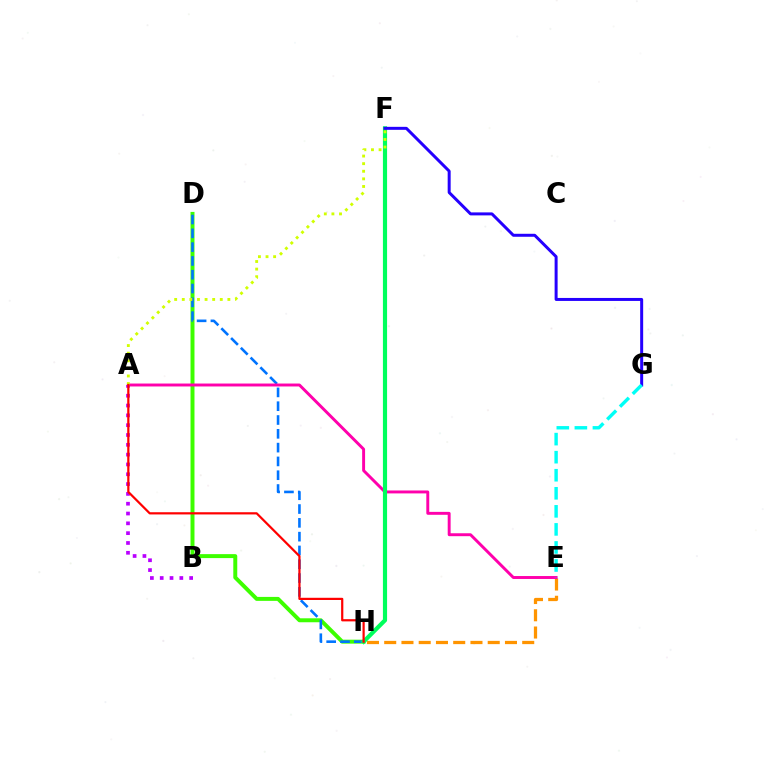{('D', 'H'): [{'color': '#3dff00', 'line_style': 'solid', 'thickness': 2.85}, {'color': '#0074ff', 'line_style': 'dashed', 'thickness': 1.88}], ('E', 'H'): [{'color': '#ff9400', 'line_style': 'dashed', 'thickness': 2.34}], ('A', 'E'): [{'color': '#ff00ac', 'line_style': 'solid', 'thickness': 2.11}], ('F', 'H'): [{'color': '#00ff5c', 'line_style': 'solid', 'thickness': 3.0}], ('A', 'B'): [{'color': '#b900ff', 'line_style': 'dotted', 'thickness': 2.67}], ('A', 'F'): [{'color': '#d1ff00', 'line_style': 'dotted', 'thickness': 2.06}], ('F', 'G'): [{'color': '#2500ff', 'line_style': 'solid', 'thickness': 2.15}], ('A', 'H'): [{'color': '#ff0000', 'line_style': 'solid', 'thickness': 1.59}], ('E', 'G'): [{'color': '#00fff6', 'line_style': 'dashed', 'thickness': 2.45}]}